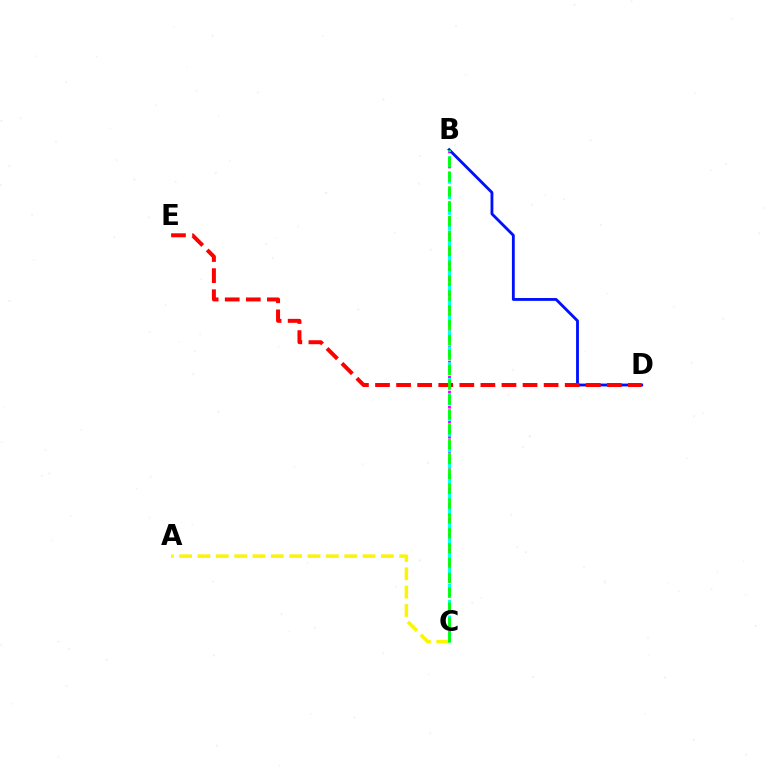{('B', 'C'): [{'color': '#ee00ff', 'line_style': 'dotted', 'thickness': 2.04}, {'color': '#00fff6', 'line_style': 'dashed', 'thickness': 2.15}, {'color': '#08ff00', 'line_style': 'dashed', 'thickness': 2.02}], ('A', 'C'): [{'color': '#fcf500', 'line_style': 'dashed', 'thickness': 2.49}], ('B', 'D'): [{'color': '#0010ff', 'line_style': 'solid', 'thickness': 2.04}], ('D', 'E'): [{'color': '#ff0000', 'line_style': 'dashed', 'thickness': 2.86}]}